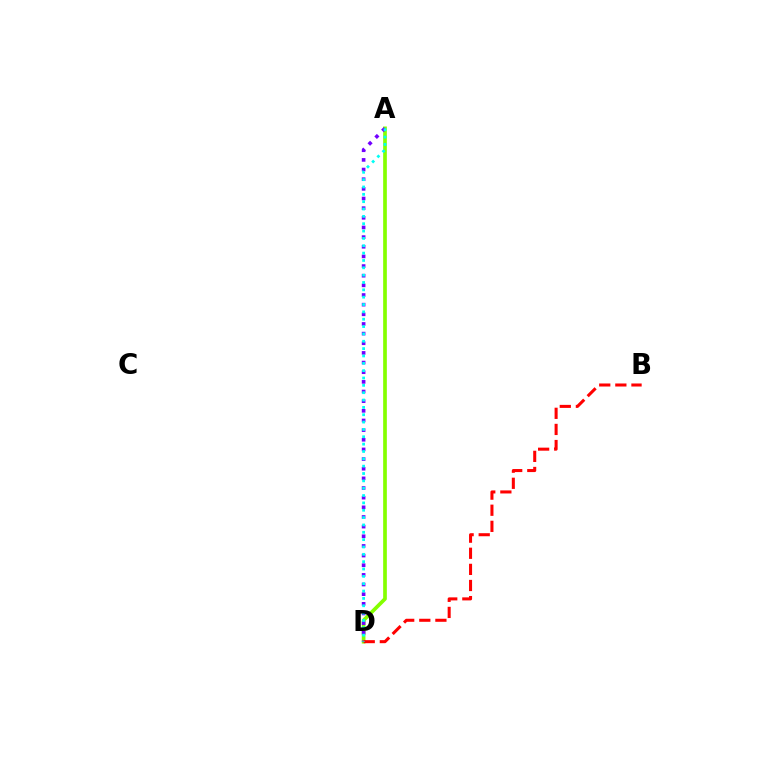{('A', 'D'): [{'color': '#84ff00', 'line_style': 'solid', 'thickness': 2.65}, {'color': '#7200ff', 'line_style': 'dotted', 'thickness': 2.62}, {'color': '#00fff6', 'line_style': 'dotted', 'thickness': 2.0}], ('B', 'D'): [{'color': '#ff0000', 'line_style': 'dashed', 'thickness': 2.19}]}